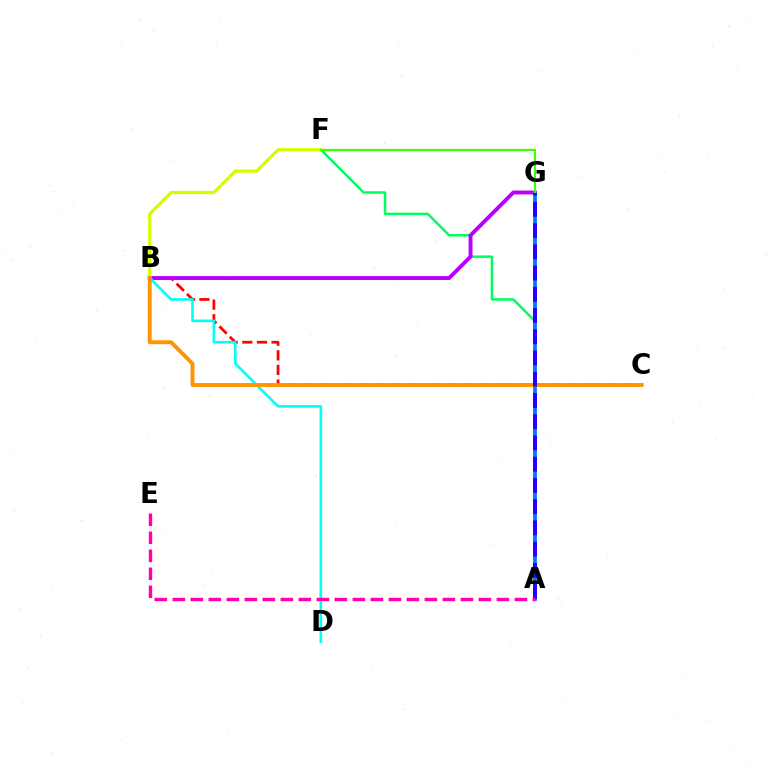{('A', 'F'): [{'color': '#00ff5c', 'line_style': 'solid', 'thickness': 1.8}], ('B', 'C'): [{'color': '#ff0000', 'line_style': 'dashed', 'thickness': 1.99}, {'color': '#ff9400', 'line_style': 'solid', 'thickness': 2.8}], ('B', 'G'): [{'color': '#b900ff', 'line_style': 'solid', 'thickness': 2.82}], ('B', 'F'): [{'color': '#d1ff00', 'line_style': 'solid', 'thickness': 2.32}], ('B', 'D'): [{'color': '#00fff6', 'line_style': 'solid', 'thickness': 1.89}], ('A', 'G'): [{'color': '#0074ff', 'line_style': 'solid', 'thickness': 2.65}, {'color': '#2500ff', 'line_style': 'dashed', 'thickness': 2.88}], ('F', 'G'): [{'color': '#3dff00', 'line_style': 'solid', 'thickness': 1.6}], ('A', 'E'): [{'color': '#ff00ac', 'line_style': 'dashed', 'thickness': 2.45}]}